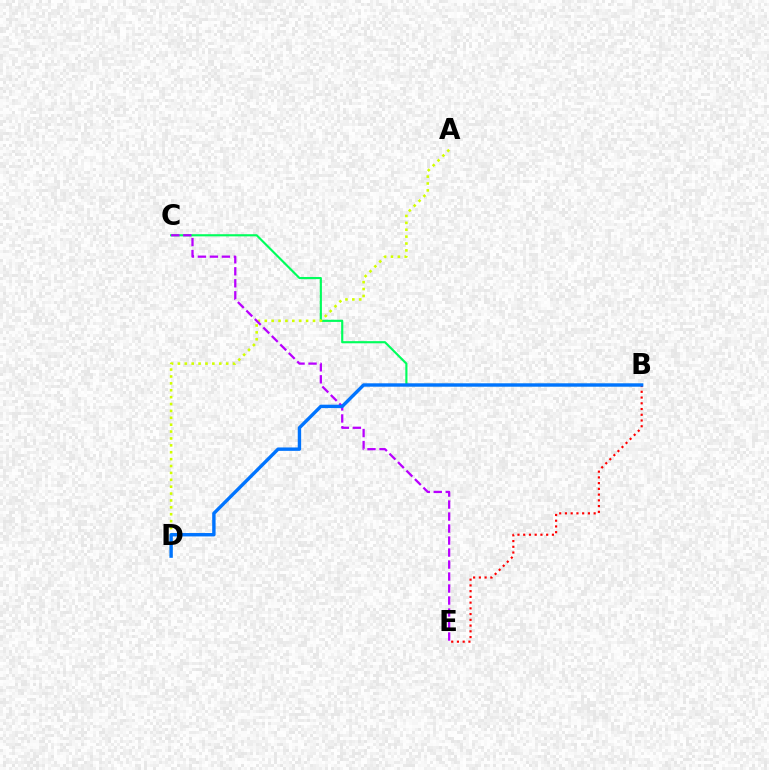{('B', 'C'): [{'color': '#00ff5c', 'line_style': 'solid', 'thickness': 1.55}], ('B', 'E'): [{'color': '#ff0000', 'line_style': 'dotted', 'thickness': 1.56}], ('A', 'D'): [{'color': '#d1ff00', 'line_style': 'dotted', 'thickness': 1.87}], ('C', 'E'): [{'color': '#b900ff', 'line_style': 'dashed', 'thickness': 1.63}], ('B', 'D'): [{'color': '#0074ff', 'line_style': 'solid', 'thickness': 2.44}]}